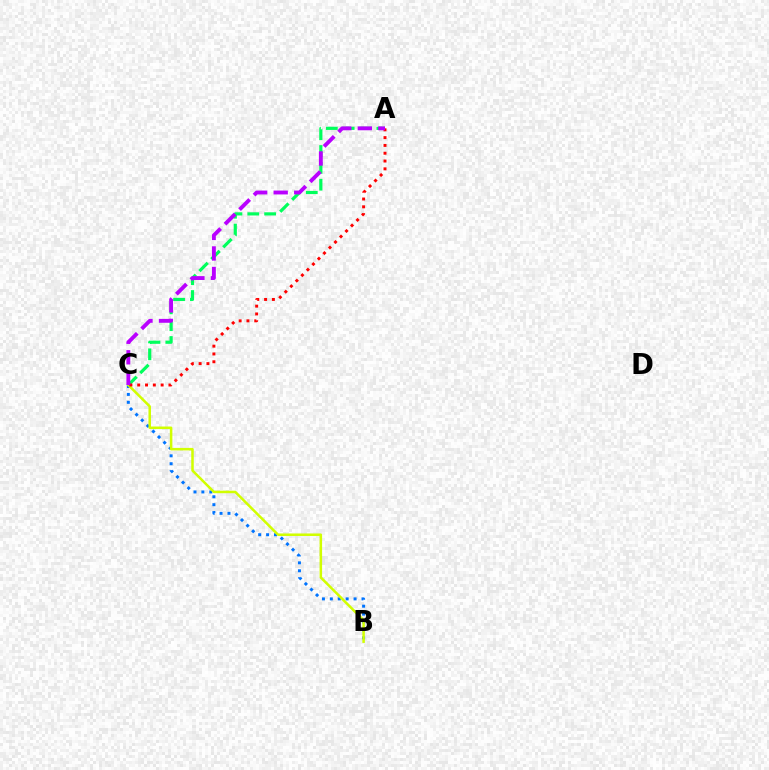{('B', 'C'): [{'color': '#0074ff', 'line_style': 'dotted', 'thickness': 2.15}, {'color': '#d1ff00', 'line_style': 'solid', 'thickness': 1.81}], ('A', 'C'): [{'color': '#00ff5c', 'line_style': 'dashed', 'thickness': 2.29}, {'color': '#ff0000', 'line_style': 'dotted', 'thickness': 2.12}, {'color': '#b900ff', 'line_style': 'dashed', 'thickness': 2.79}]}